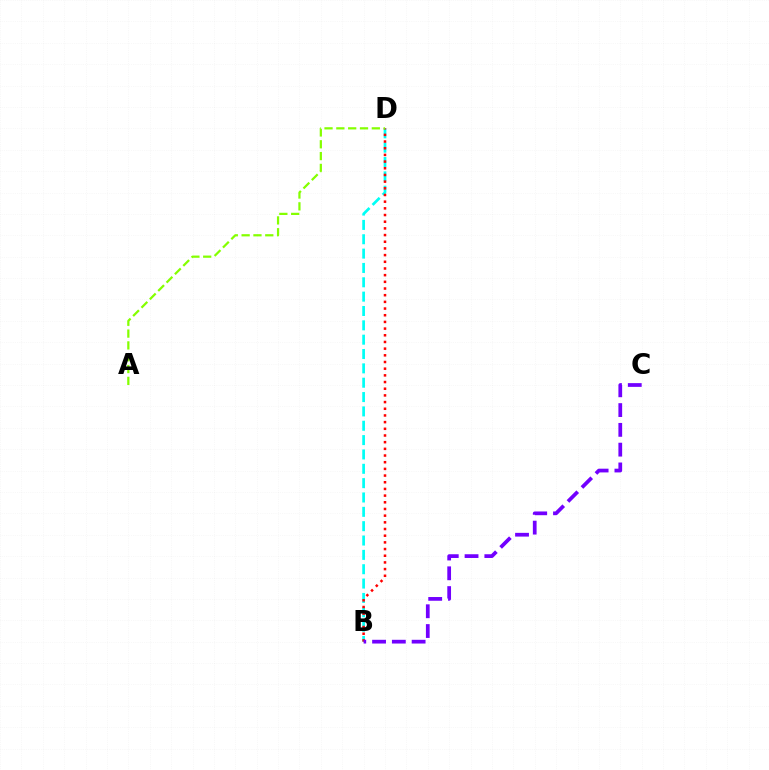{('B', 'D'): [{'color': '#00fff6', 'line_style': 'dashed', 'thickness': 1.95}, {'color': '#ff0000', 'line_style': 'dotted', 'thickness': 1.82}], ('A', 'D'): [{'color': '#84ff00', 'line_style': 'dashed', 'thickness': 1.61}], ('B', 'C'): [{'color': '#7200ff', 'line_style': 'dashed', 'thickness': 2.69}]}